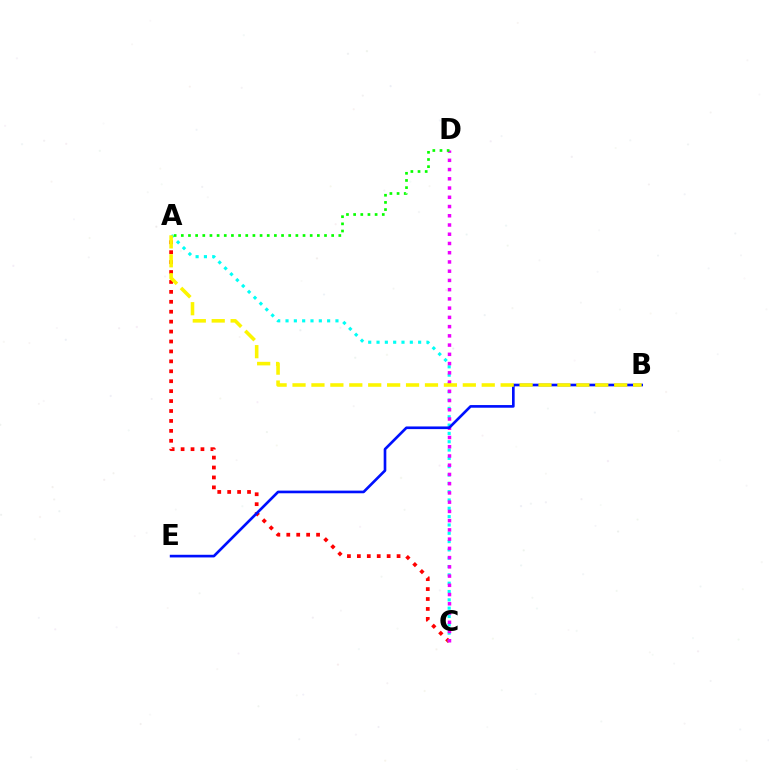{('A', 'C'): [{'color': '#ff0000', 'line_style': 'dotted', 'thickness': 2.7}, {'color': '#00fff6', 'line_style': 'dotted', 'thickness': 2.26}], ('C', 'D'): [{'color': '#ee00ff', 'line_style': 'dotted', 'thickness': 2.51}], ('B', 'E'): [{'color': '#0010ff', 'line_style': 'solid', 'thickness': 1.91}], ('A', 'D'): [{'color': '#08ff00', 'line_style': 'dotted', 'thickness': 1.95}], ('A', 'B'): [{'color': '#fcf500', 'line_style': 'dashed', 'thickness': 2.57}]}